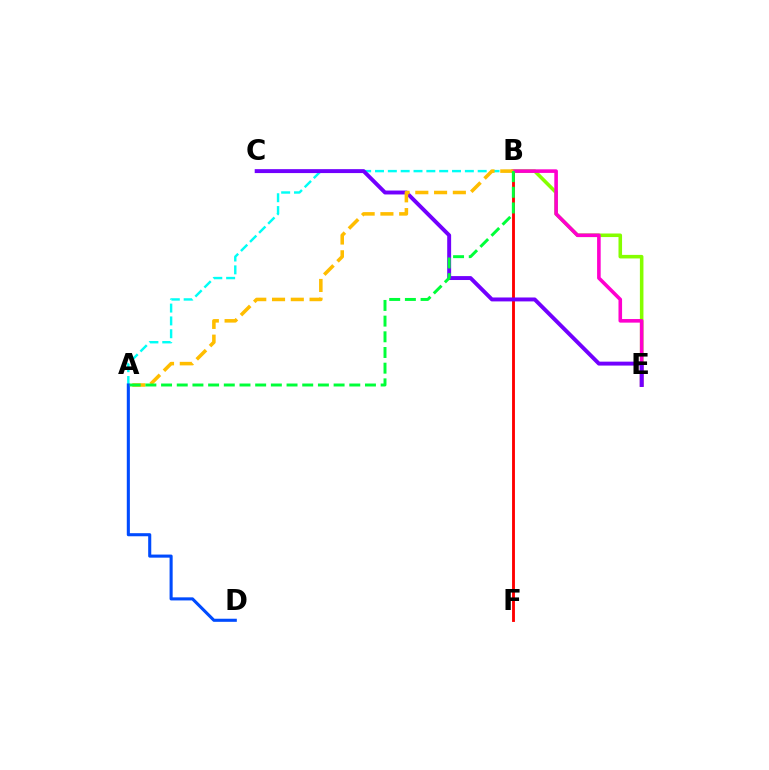{('B', 'E'): [{'color': '#84ff00', 'line_style': 'solid', 'thickness': 2.56}, {'color': '#ff00cf', 'line_style': 'solid', 'thickness': 2.58}], ('A', 'B'): [{'color': '#00fff6', 'line_style': 'dashed', 'thickness': 1.74}, {'color': '#ffbd00', 'line_style': 'dashed', 'thickness': 2.55}, {'color': '#00ff39', 'line_style': 'dashed', 'thickness': 2.13}], ('B', 'F'): [{'color': '#ff0000', 'line_style': 'solid', 'thickness': 2.06}], ('A', 'D'): [{'color': '#004bff', 'line_style': 'solid', 'thickness': 2.22}], ('C', 'E'): [{'color': '#7200ff', 'line_style': 'solid', 'thickness': 2.83}]}